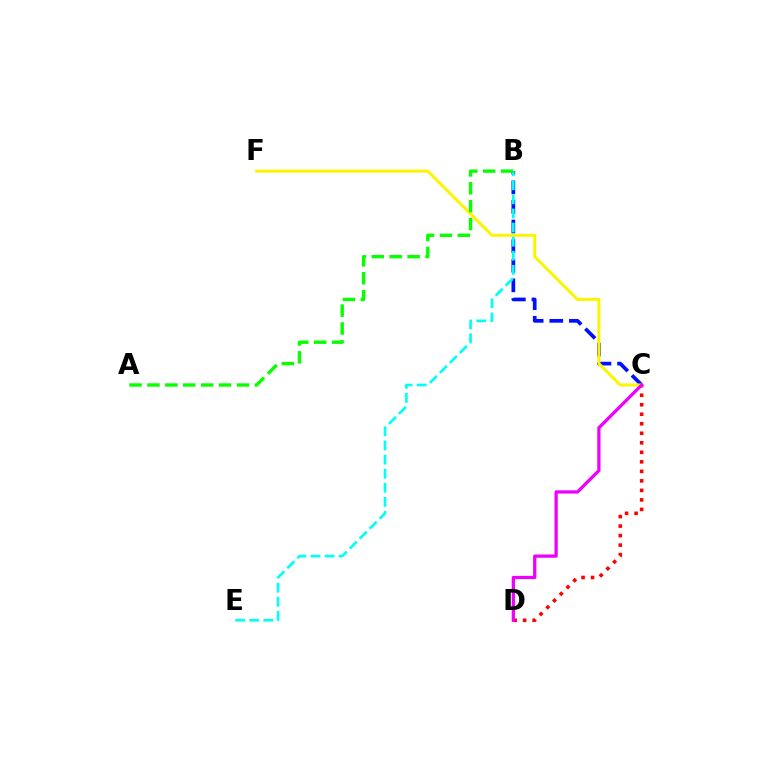{('B', 'C'): [{'color': '#0010ff', 'line_style': 'dashed', 'thickness': 2.66}], ('C', 'D'): [{'color': '#ff0000', 'line_style': 'dotted', 'thickness': 2.59}, {'color': '#ee00ff', 'line_style': 'solid', 'thickness': 2.34}], ('C', 'F'): [{'color': '#fcf500', 'line_style': 'solid', 'thickness': 2.16}], ('B', 'E'): [{'color': '#00fff6', 'line_style': 'dashed', 'thickness': 1.92}], ('A', 'B'): [{'color': '#08ff00', 'line_style': 'dashed', 'thickness': 2.43}]}